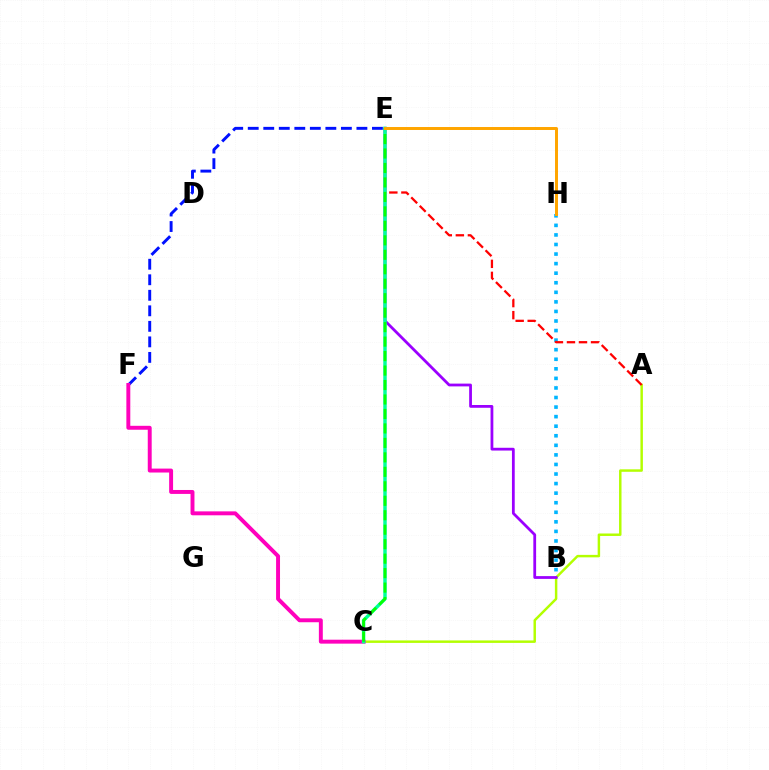{('A', 'C'): [{'color': '#b3ff00', 'line_style': 'solid', 'thickness': 1.77}], ('B', 'H'): [{'color': '#00b5ff', 'line_style': 'dotted', 'thickness': 2.6}], ('B', 'E'): [{'color': '#9b00ff', 'line_style': 'solid', 'thickness': 2.0}], ('E', 'F'): [{'color': '#0010ff', 'line_style': 'dashed', 'thickness': 2.11}], ('C', 'F'): [{'color': '#ff00bd', 'line_style': 'solid', 'thickness': 2.83}], ('A', 'E'): [{'color': '#ff0000', 'line_style': 'dashed', 'thickness': 1.63}], ('C', 'E'): [{'color': '#00ff9d', 'line_style': 'solid', 'thickness': 2.48}, {'color': '#08ff00', 'line_style': 'dashed', 'thickness': 1.97}], ('E', 'H'): [{'color': '#ffa500', 'line_style': 'solid', 'thickness': 2.14}]}